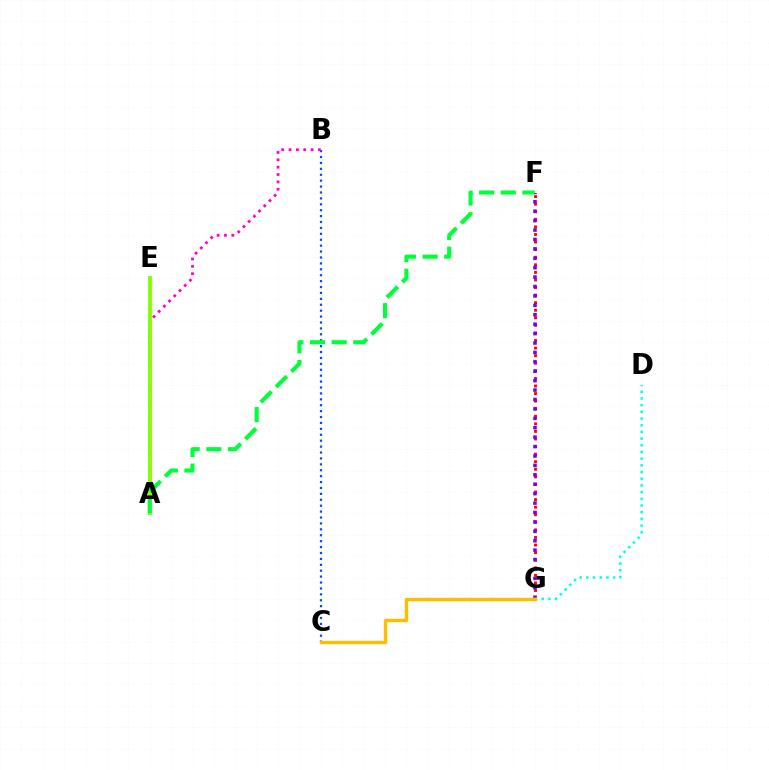{('F', 'G'): [{'color': '#ff0000', 'line_style': 'dotted', 'thickness': 2.06}, {'color': '#7200ff', 'line_style': 'dotted', 'thickness': 2.56}], ('B', 'C'): [{'color': '#004bff', 'line_style': 'dotted', 'thickness': 1.61}], ('A', 'B'): [{'color': '#ff00cf', 'line_style': 'dotted', 'thickness': 2.0}], ('A', 'E'): [{'color': '#84ff00', 'line_style': 'solid', 'thickness': 2.79}], ('D', 'G'): [{'color': '#00fff6', 'line_style': 'dotted', 'thickness': 1.82}], ('A', 'F'): [{'color': '#00ff39', 'line_style': 'dashed', 'thickness': 2.94}], ('C', 'G'): [{'color': '#ffbd00', 'line_style': 'solid', 'thickness': 2.44}]}